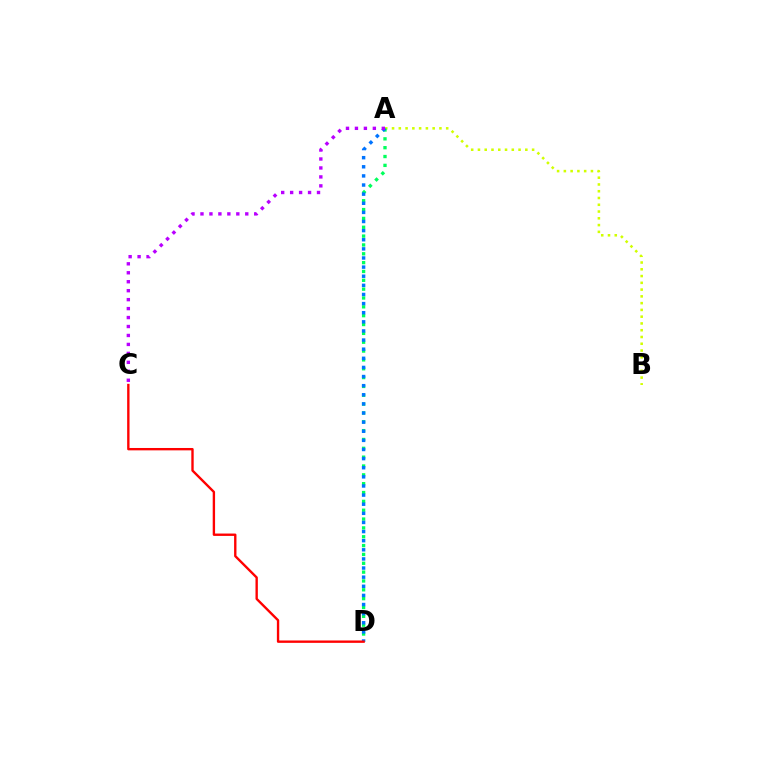{('A', 'B'): [{'color': '#d1ff00', 'line_style': 'dotted', 'thickness': 1.84}], ('A', 'D'): [{'color': '#00ff5c', 'line_style': 'dotted', 'thickness': 2.4}, {'color': '#0074ff', 'line_style': 'dotted', 'thickness': 2.48}], ('C', 'D'): [{'color': '#ff0000', 'line_style': 'solid', 'thickness': 1.71}], ('A', 'C'): [{'color': '#b900ff', 'line_style': 'dotted', 'thickness': 2.43}]}